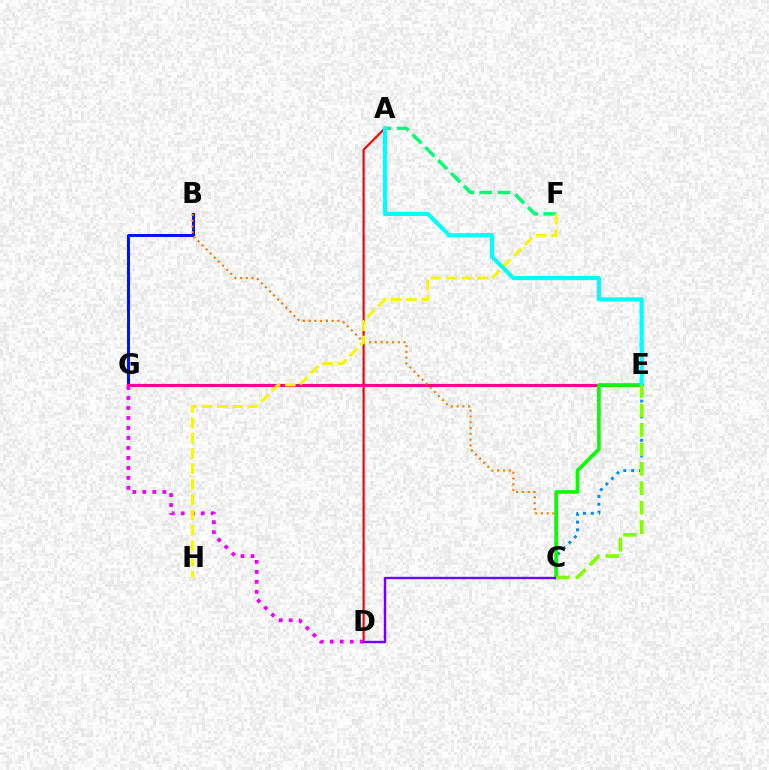{('B', 'G'): [{'color': '#0010ff', 'line_style': 'solid', 'thickness': 2.15}], ('A', 'F'): [{'color': '#00ff74', 'line_style': 'dashed', 'thickness': 2.47}], ('A', 'D'): [{'color': '#ff0000', 'line_style': 'solid', 'thickness': 1.57}], ('E', 'G'): [{'color': '#ff0094', 'line_style': 'solid', 'thickness': 2.26}], ('C', 'E'): [{'color': '#008cff', 'line_style': 'dotted', 'thickness': 2.13}, {'color': '#08ff00', 'line_style': 'solid', 'thickness': 2.64}, {'color': '#84ff00', 'line_style': 'dashed', 'thickness': 2.64}], ('B', 'C'): [{'color': '#ff7c00', 'line_style': 'dotted', 'thickness': 1.57}], ('D', 'G'): [{'color': '#ee00ff', 'line_style': 'dotted', 'thickness': 2.71}], ('F', 'H'): [{'color': '#fcf500', 'line_style': 'dashed', 'thickness': 2.09}], ('A', 'E'): [{'color': '#00fff6', 'line_style': 'solid', 'thickness': 2.97}], ('C', 'D'): [{'color': '#7200ff', 'line_style': 'solid', 'thickness': 1.73}]}